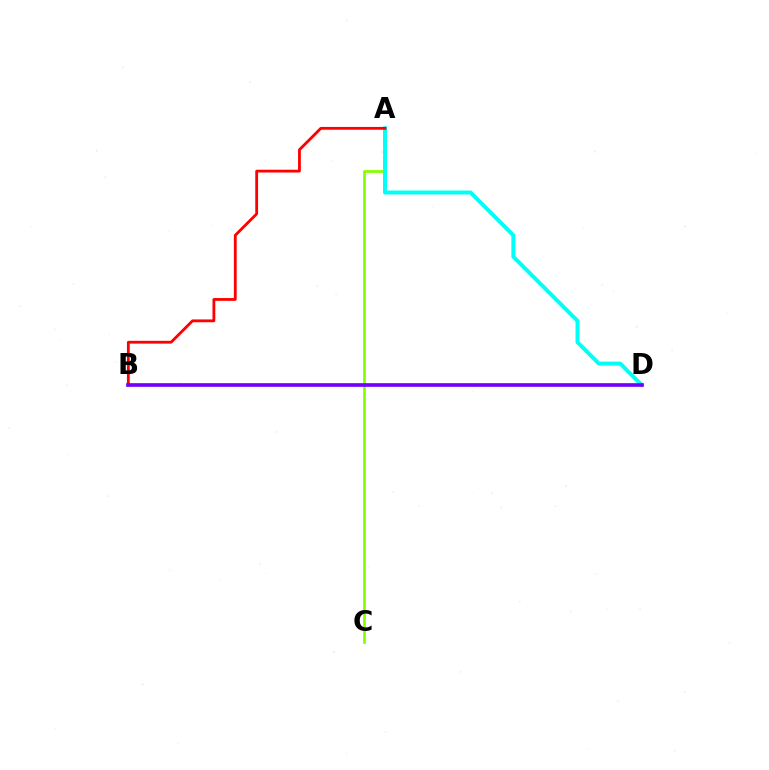{('A', 'C'): [{'color': '#84ff00', 'line_style': 'solid', 'thickness': 1.97}], ('A', 'D'): [{'color': '#00fff6', 'line_style': 'solid', 'thickness': 2.85}], ('A', 'B'): [{'color': '#ff0000', 'line_style': 'solid', 'thickness': 2.02}], ('B', 'D'): [{'color': '#7200ff', 'line_style': 'solid', 'thickness': 2.64}]}